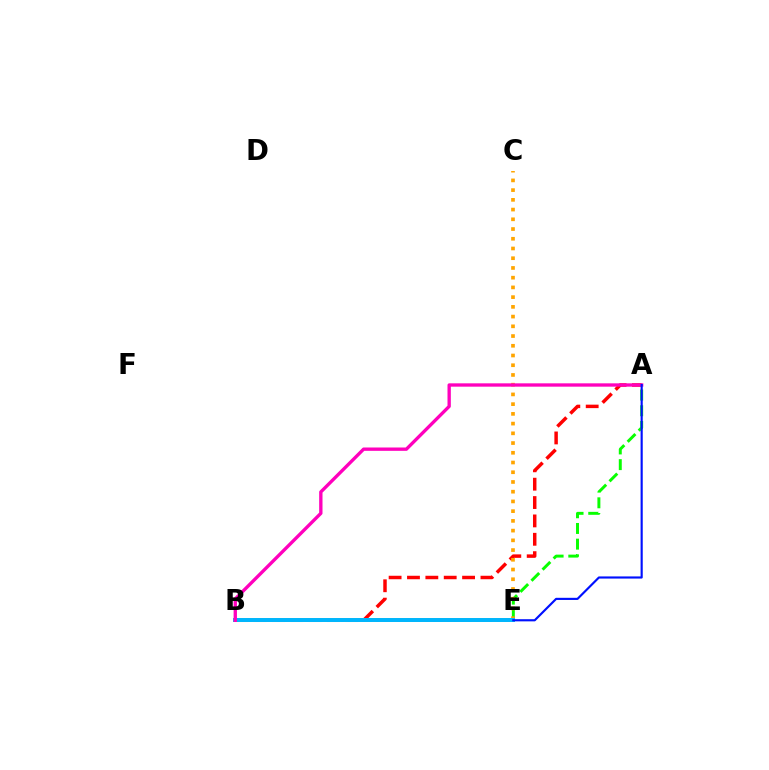{('A', 'B'): [{'color': '#ff0000', 'line_style': 'dashed', 'thickness': 2.5}, {'color': '#ff00bd', 'line_style': 'solid', 'thickness': 2.4}], ('B', 'E'): [{'color': '#9b00ff', 'line_style': 'dashed', 'thickness': 1.84}, {'color': '#b3ff00', 'line_style': 'solid', 'thickness': 2.75}, {'color': '#00ff9d', 'line_style': 'dotted', 'thickness': 1.92}, {'color': '#00b5ff', 'line_style': 'solid', 'thickness': 2.85}], ('A', 'E'): [{'color': '#08ff00', 'line_style': 'dashed', 'thickness': 2.13}, {'color': '#0010ff', 'line_style': 'solid', 'thickness': 1.55}], ('C', 'E'): [{'color': '#ffa500', 'line_style': 'dotted', 'thickness': 2.64}]}